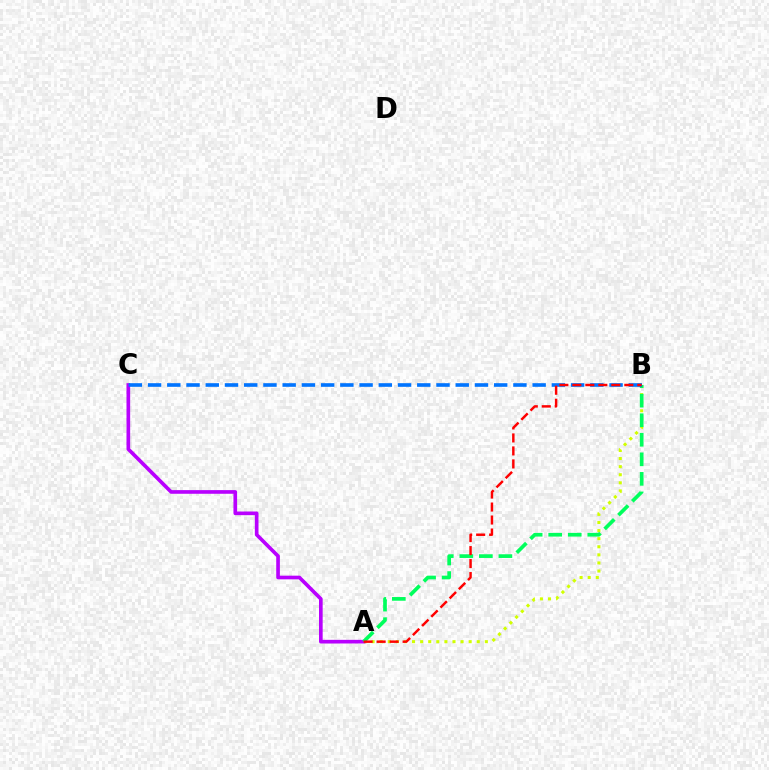{('A', 'B'): [{'color': '#d1ff00', 'line_style': 'dotted', 'thickness': 2.2}, {'color': '#00ff5c', 'line_style': 'dashed', 'thickness': 2.66}, {'color': '#ff0000', 'line_style': 'dashed', 'thickness': 1.76}], ('A', 'C'): [{'color': '#b900ff', 'line_style': 'solid', 'thickness': 2.63}], ('B', 'C'): [{'color': '#0074ff', 'line_style': 'dashed', 'thickness': 2.61}]}